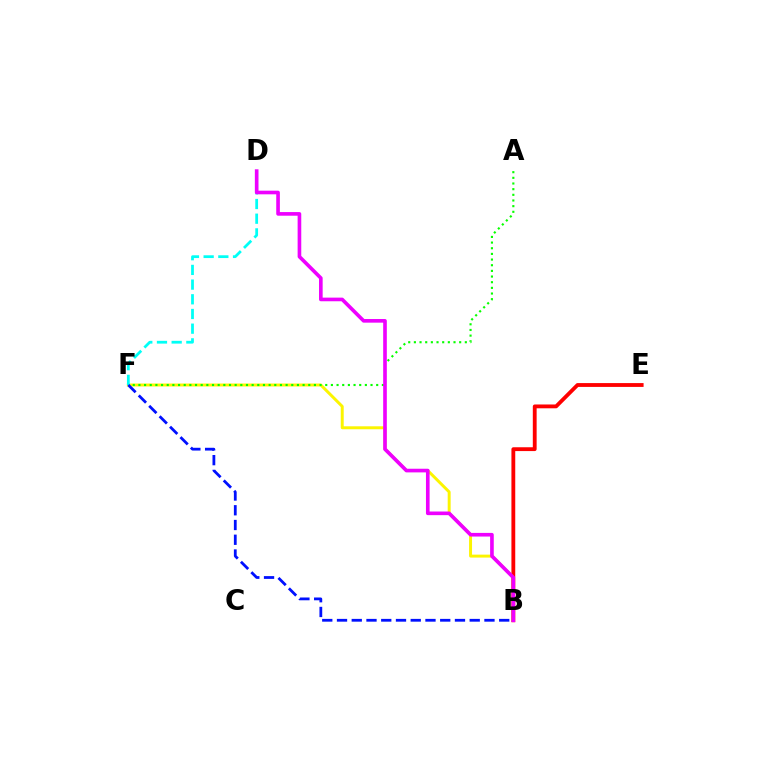{('B', 'F'): [{'color': '#fcf500', 'line_style': 'solid', 'thickness': 2.13}, {'color': '#0010ff', 'line_style': 'dashed', 'thickness': 2.0}], ('A', 'F'): [{'color': '#08ff00', 'line_style': 'dotted', 'thickness': 1.54}], ('D', 'F'): [{'color': '#00fff6', 'line_style': 'dashed', 'thickness': 2.0}], ('B', 'E'): [{'color': '#ff0000', 'line_style': 'solid', 'thickness': 2.75}], ('B', 'D'): [{'color': '#ee00ff', 'line_style': 'solid', 'thickness': 2.62}]}